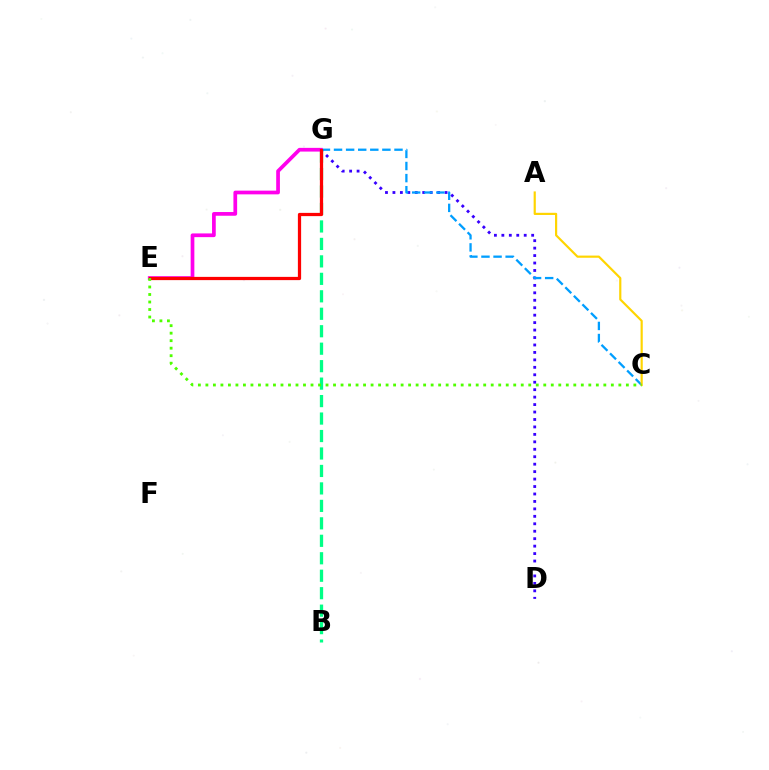{('D', 'G'): [{'color': '#3700ff', 'line_style': 'dotted', 'thickness': 2.02}], ('C', 'G'): [{'color': '#009eff', 'line_style': 'dashed', 'thickness': 1.64}], ('B', 'G'): [{'color': '#00ff86', 'line_style': 'dashed', 'thickness': 2.37}], ('E', 'G'): [{'color': '#ff00ed', 'line_style': 'solid', 'thickness': 2.67}, {'color': '#ff0000', 'line_style': 'solid', 'thickness': 2.34}], ('A', 'C'): [{'color': '#ffd500', 'line_style': 'solid', 'thickness': 1.57}], ('C', 'E'): [{'color': '#4fff00', 'line_style': 'dotted', 'thickness': 2.04}]}